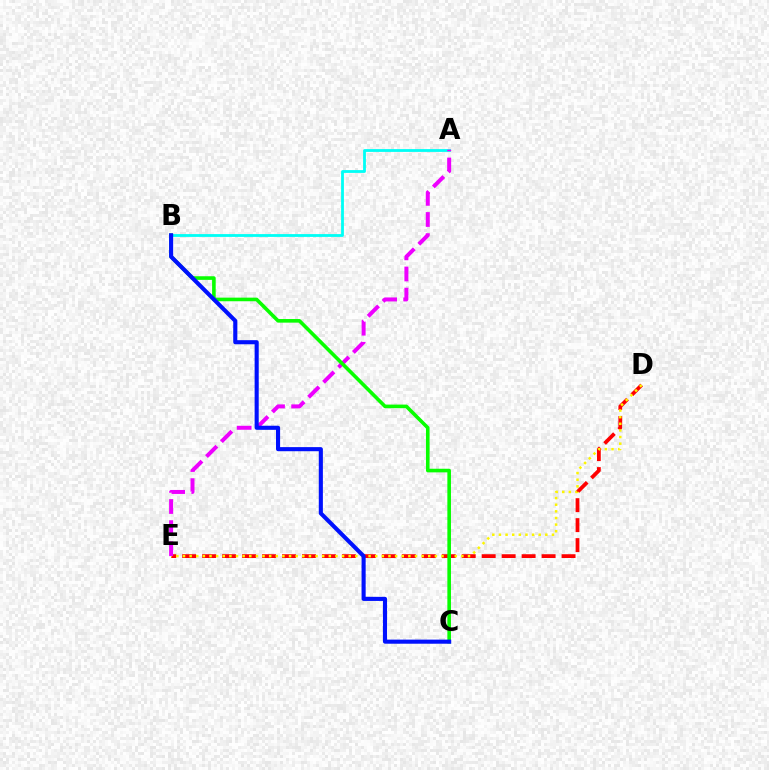{('A', 'B'): [{'color': '#00fff6', 'line_style': 'solid', 'thickness': 2.02}], ('D', 'E'): [{'color': '#ff0000', 'line_style': 'dashed', 'thickness': 2.71}, {'color': '#fcf500', 'line_style': 'dotted', 'thickness': 1.8}], ('A', 'E'): [{'color': '#ee00ff', 'line_style': 'dashed', 'thickness': 2.87}], ('B', 'C'): [{'color': '#08ff00', 'line_style': 'solid', 'thickness': 2.6}, {'color': '#0010ff', 'line_style': 'solid', 'thickness': 2.95}]}